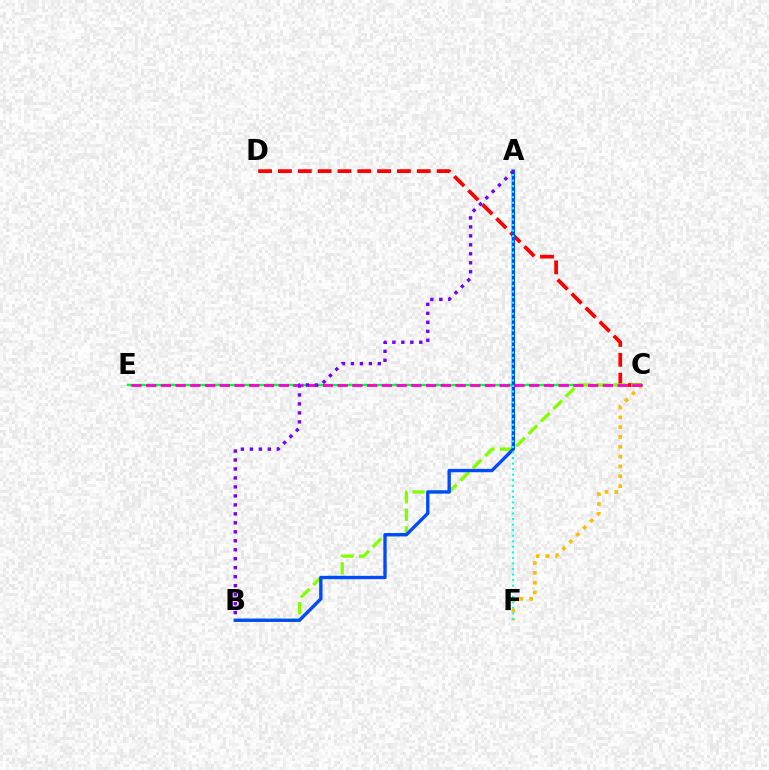{('C', 'F'): [{'color': '#ffbd00', 'line_style': 'dotted', 'thickness': 2.67}], ('C', 'E'): [{'color': '#00ff39', 'line_style': 'solid', 'thickness': 1.7}, {'color': '#ff00cf', 'line_style': 'dashed', 'thickness': 2.0}], ('C', 'D'): [{'color': '#ff0000', 'line_style': 'dashed', 'thickness': 2.69}], ('B', 'C'): [{'color': '#84ff00', 'line_style': 'dashed', 'thickness': 2.38}], ('A', 'B'): [{'color': '#004bff', 'line_style': 'solid', 'thickness': 2.42}, {'color': '#7200ff', 'line_style': 'dotted', 'thickness': 2.44}], ('A', 'F'): [{'color': '#00fff6', 'line_style': 'dotted', 'thickness': 1.51}]}